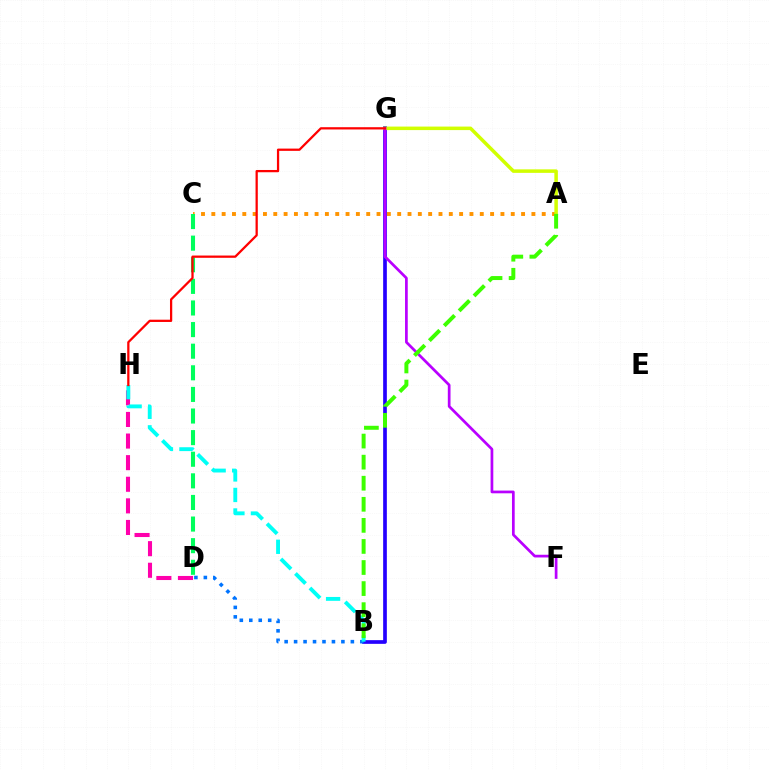{('A', 'C'): [{'color': '#ff9400', 'line_style': 'dotted', 'thickness': 2.81}], ('D', 'H'): [{'color': '#ff00ac', 'line_style': 'dashed', 'thickness': 2.93}], ('B', 'G'): [{'color': '#2500ff', 'line_style': 'solid', 'thickness': 2.66}], ('B', 'D'): [{'color': '#0074ff', 'line_style': 'dotted', 'thickness': 2.57}], ('A', 'G'): [{'color': '#d1ff00', 'line_style': 'solid', 'thickness': 2.53}], ('B', 'H'): [{'color': '#00fff6', 'line_style': 'dashed', 'thickness': 2.79}], ('C', 'D'): [{'color': '#00ff5c', 'line_style': 'dashed', 'thickness': 2.94}], ('F', 'G'): [{'color': '#b900ff', 'line_style': 'solid', 'thickness': 1.95}], ('G', 'H'): [{'color': '#ff0000', 'line_style': 'solid', 'thickness': 1.63}], ('A', 'B'): [{'color': '#3dff00', 'line_style': 'dashed', 'thickness': 2.86}]}